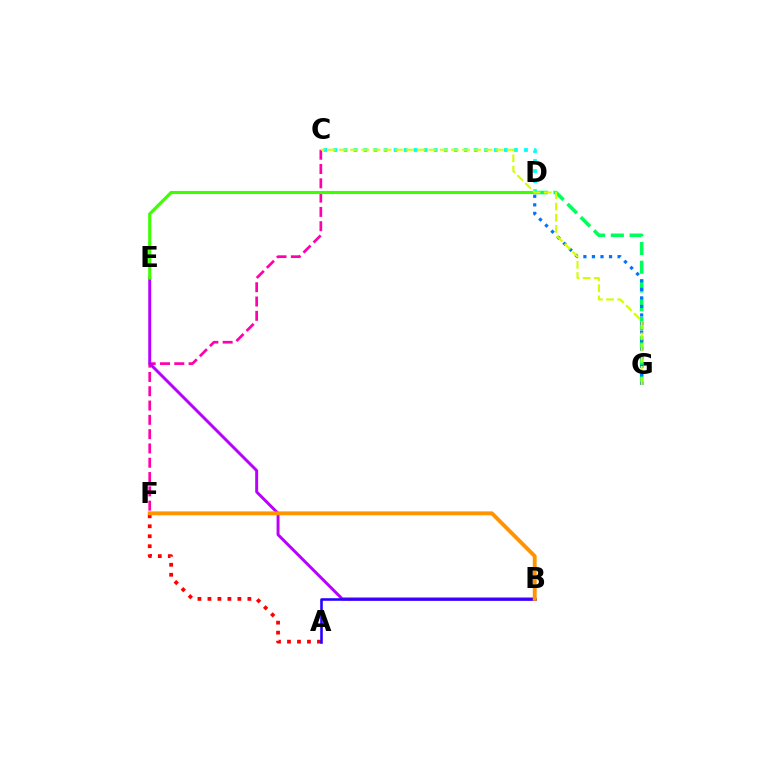{('C', 'D'): [{'color': '#00fff6', 'line_style': 'dotted', 'thickness': 2.73}], ('A', 'F'): [{'color': '#ff0000', 'line_style': 'dotted', 'thickness': 2.71}], ('D', 'G'): [{'color': '#00ff5c', 'line_style': 'dashed', 'thickness': 2.55}, {'color': '#0074ff', 'line_style': 'dotted', 'thickness': 2.32}], ('C', 'F'): [{'color': '#ff00ac', 'line_style': 'dashed', 'thickness': 1.94}], ('B', 'E'): [{'color': '#b900ff', 'line_style': 'solid', 'thickness': 2.12}], ('A', 'B'): [{'color': '#2500ff', 'line_style': 'solid', 'thickness': 1.85}], ('D', 'E'): [{'color': '#3dff00', 'line_style': 'solid', 'thickness': 2.25}], ('B', 'F'): [{'color': '#ff9400', 'line_style': 'solid', 'thickness': 2.8}], ('C', 'G'): [{'color': '#d1ff00', 'line_style': 'dashed', 'thickness': 1.52}]}